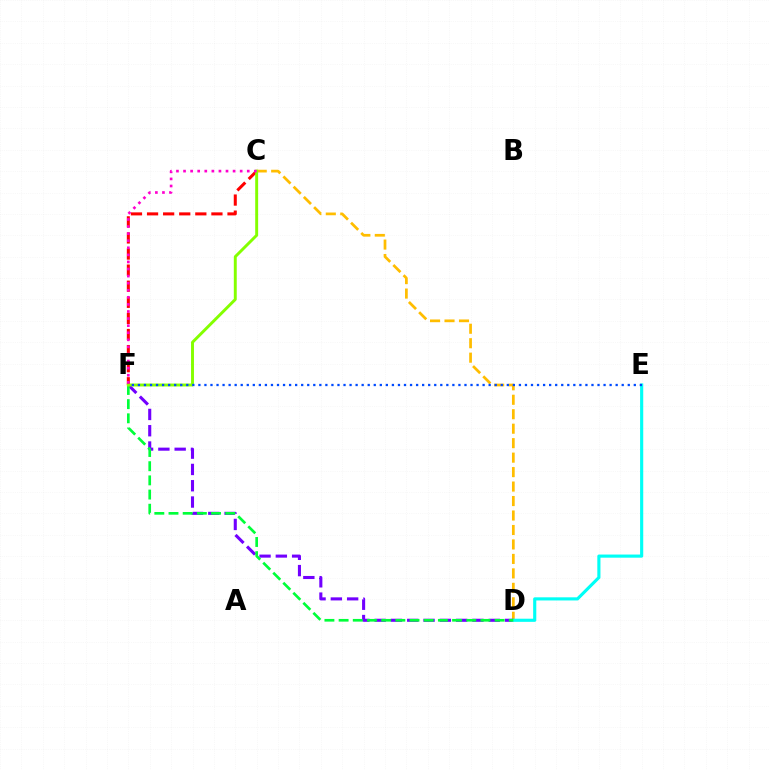{('C', 'D'): [{'color': '#ffbd00', 'line_style': 'dashed', 'thickness': 1.97}], ('D', 'F'): [{'color': '#7200ff', 'line_style': 'dashed', 'thickness': 2.21}, {'color': '#00ff39', 'line_style': 'dashed', 'thickness': 1.93}], ('C', 'F'): [{'color': '#ff0000', 'line_style': 'dashed', 'thickness': 2.19}, {'color': '#84ff00', 'line_style': 'solid', 'thickness': 2.11}, {'color': '#ff00cf', 'line_style': 'dotted', 'thickness': 1.92}], ('D', 'E'): [{'color': '#00fff6', 'line_style': 'solid', 'thickness': 2.26}], ('E', 'F'): [{'color': '#004bff', 'line_style': 'dotted', 'thickness': 1.64}]}